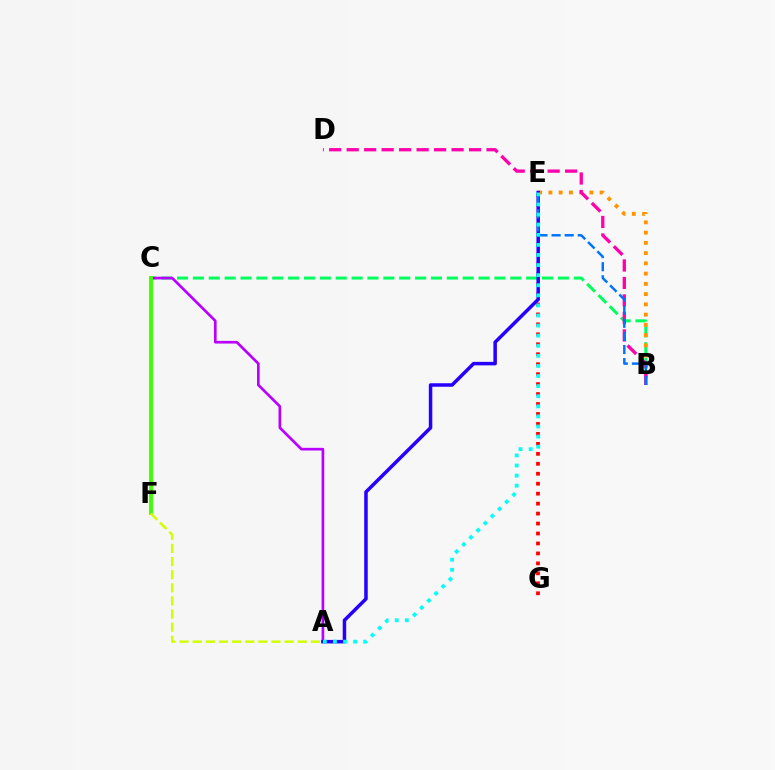{('B', 'C'): [{'color': '#00ff5c', 'line_style': 'dashed', 'thickness': 2.16}], ('E', 'G'): [{'color': '#ff0000', 'line_style': 'dotted', 'thickness': 2.71}], ('B', 'E'): [{'color': '#ff9400', 'line_style': 'dotted', 'thickness': 2.78}, {'color': '#0074ff', 'line_style': 'dashed', 'thickness': 1.78}], ('A', 'C'): [{'color': '#b900ff', 'line_style': 'solid', 'thickness': 1.93}], ('B', 'D'): [{'color': '#ff00ac', 'line_style': 'dashed', 'thickness': 2.38}], ('A', 'E'): [{'color': '#2500ff', 'line_style': 'solid', 'thickness': 2.52}, {'color': '#00fff6', 'line_style': 'dotted', 'thickness': 2.74}], ('C', 'F'): [{'color': '#3dff00', 'line_style': 'solid', 'thickness': 2.75}], ('A', 'F'): [{'color': '#d1ff00', 'line_style': 'dashed', 'thickness': 1.78}]}